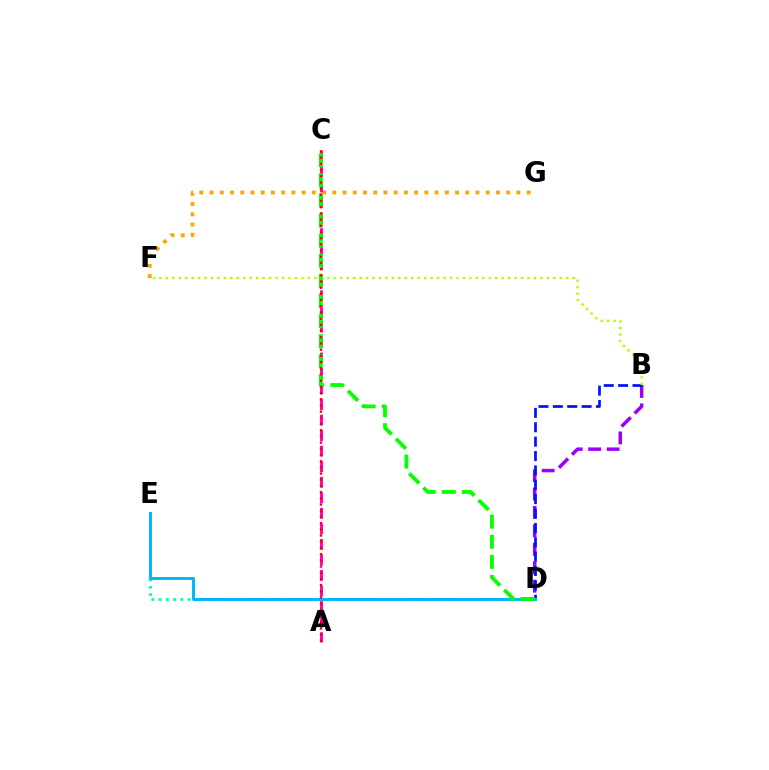{('F', 'G'): [{'color': '#ffa500', 'line_style': 'dotted', 'thickness': 2.78}], ('B', 'D'): [{'color': '#9b00ff', 'line_style': 'dashed', 'thickness': 2.51}, {'color': '#0010ff', 'line_style': 'dashed', 'thickness': 1.95}], ('D', 'E'): [{'color': '#00ff9d', 'line_style': 'dotted', 'thickness': 1.97}, {'color': '#00b5ff', 'line_style': 'solid', 'thickness': 2.11}], ('A', 'C'): [{'color': '#ff00bd', 'line_style': 'dashed', 'thickness': 2.11}, {'color': '#ff0000', 'line_style': 'dotted', 'thickness': 1.68}], ('B', 'F'): [{'color': '#b3ff00', 'line_style': 'dotted', 'thickness': 1.76}], ('C', 'D'): [{'color': '#08ff00', 'line_style': 'dashed', 'thickness': 2.73}]}